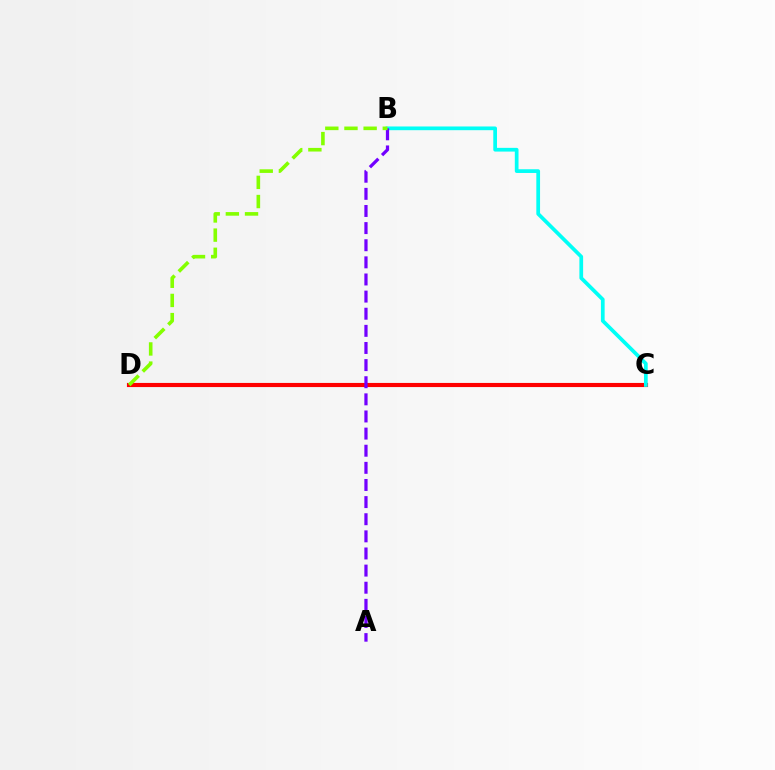{('C', 'D'): [{'color': '#ff0000', 'line_style': 'solid', 'thickness': 2.97}], ('B', 'C'): [{'color': '#00fff6', 'line_style': 'solid', 'thickness': 2.68}], ('A', 'B'): [{'color': '#7200ff', 'line_style': 'dashed', 'thickness': 2.33}], ('B', 'D'): [{'color': '#84ff00', 'line_style': 'dashed', 'thickness': 2.6}]}